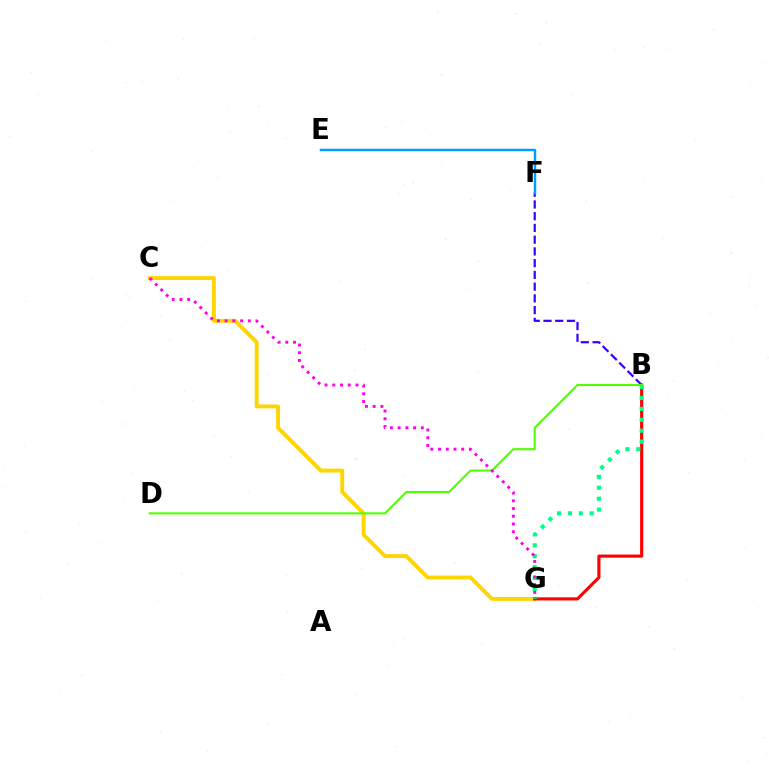{('C', 'G'): [{'color': '#ffd500', 'line_style': 'solid', 'thickness': 2.8}, {'color': '#ff00ed', 'line_style': 'dotted', 'thickness': 2.1}], ('B', 'F'): [{'color': '#3700ff', 'line_style': 'dashed', 'thickness': 1.6}], ('E', 'F'): [{'color': '#009eff', 'line_style': 'solid', 'thickness': 1.78}], ('B', 'G'): [{'color': '#ff0000', 'line_style': 'solid', 'thickness': 2.25}, {'color': '#00ff86', 'line_style': 'dotted', 'thickness': 2.97}], ('B', 'D'): [{'color': '#4fff00', 'line_style': 'solid', 'thickness': 1.5}]}